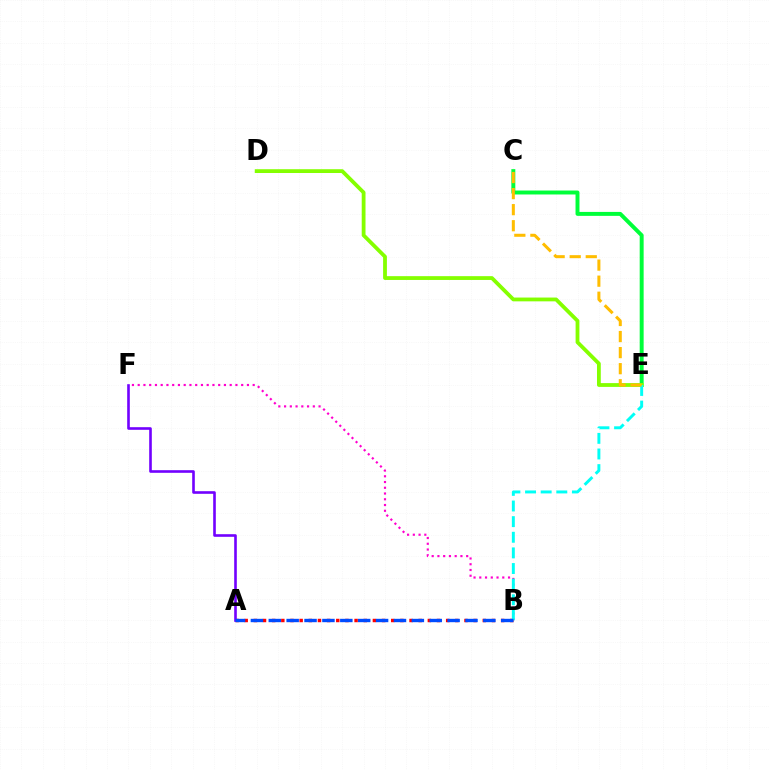{('B', 'F'): [{'color': '#ff00cf', 'line_style': 'dotted', 'thickness': 1.56}], ('A', 'B'): [{'color': '#ff0000', 'line_style': 'dotted', 'thickness': 2.49}, {'color': '#004bff', 'line_style': 'dashed', 'thickness': 2.43}], ('C', 'E'): [{'color': '#00ff39', 'line_style': 'solid', 'thickness': 2.84}, {'color': '#ffbd00', 'line_style': 'dashed', 'thickness': 2.18}], ('D', 'E'): [{'color': '#84ff00', 'line_style': 'solid', 'thickness': 2.73}], ('A', 'F'): [{'color': '#7200ff', 'line_style': 'solid', 'thickness': 1.88}], ('B', 'E'): [{'color': '#00fff6', 'line_style': 'dashed', 'thickness': 2.12}]}